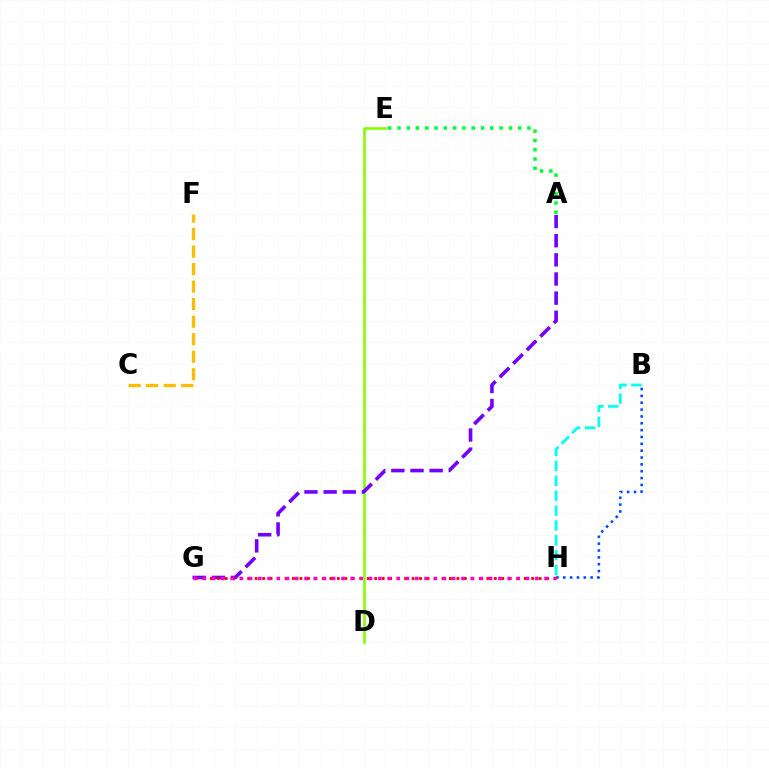{('C', 'F'): [{'color': '#ffbd00', 'line_style': 'dashed', 'thickness': 2.38}], ('D', 'E'): [{'color': '#84ff00', 'line_style': 'solid', 'thickness': 1.87}], ('B', 'H'): [{'color': '#004bff', 'line_style': 'dotted', 'thickness': 1.86}, {'color': '#00fff6', 'line_style': 'dashed', 'thickness': 2.02}], ('A', 'G'): [{'color': '#7200ff', 'line_style': 'dashed', 'thickness': 2.6}], ('G', 'H'): [{'color': '#ff0000', 'line_style': 'dotted', 'thickness': 2.03}, {'color': '#ff00cf', 'line_style': 'dotted', 'thickness': 2.51}], ('A', 'E'): [{'color': '#00ff39', 'line_style': 'dotted', 'thickness': 2.52}]}